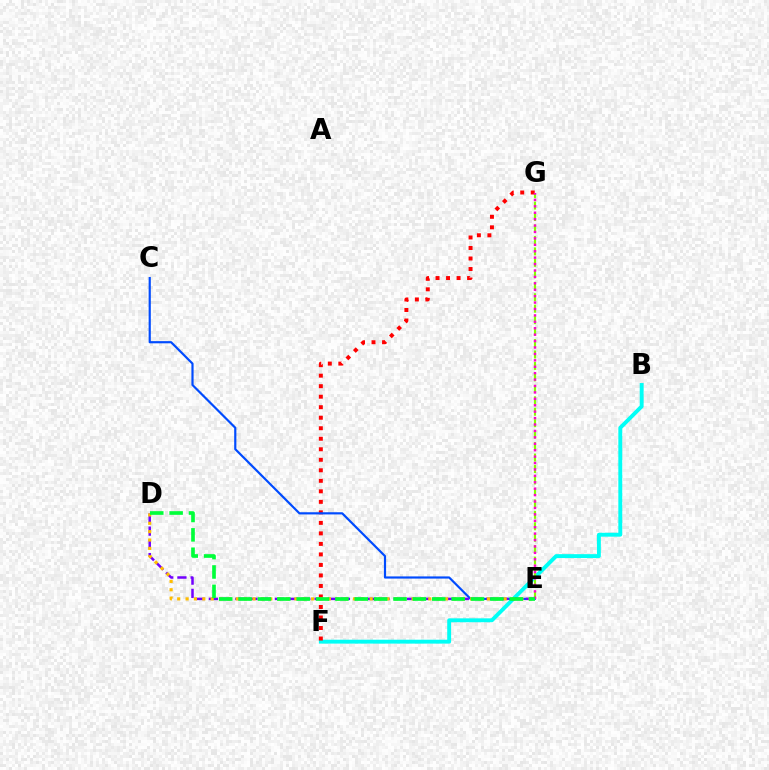{('B', 'F'): [{'color': '#00fff6', 'line_style': 'solid', 'thickness': 2.8}], ('F', 'G'): [{'color': '#ff0000', 'line_style': 'dotted', 'thickness': 2.86}], ('E', 'G'): [{'color': '#84ff00', 'line_style': 'dashed', 'thickness': 1.56}, {'color': '#ff00cf', 'line_style': 'dotted', 'thickness': 1.74}], ('C', 'E'): [{'color': '#004bff', 'line_style': 'solid', 'thickness': 1.57}], ('D', 'E'): [{'color': '#7200ff', 'line_style': 'dashed', 'thickness': 1.79}, {'color': '#ffbd00', 'line_style': 'dotted', 'thickness': 2.27}, {'color': '#00ff39', 'line_style': 'dashed', 'thickness': 2.63}]}